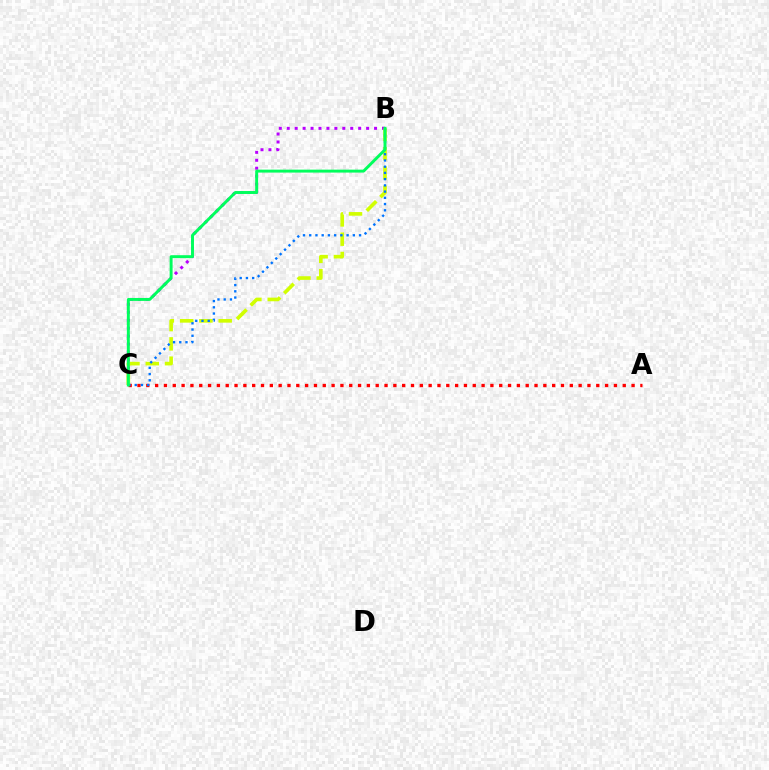{('B', 'C'): [{'color': '#b900ff', 'line_style': 'dotted', 'thickness': 2.16}, {'color': '#d1ff00', 'line_style': 'dashed', 'thickness': 2.62}, {'color': '#0074ff', 'line_style': 'dotted', 'thickness': 1.69}, {'color': '#00ff5c', 'line_style': 'solid', 'thickness': 2.12}], ('A', 'C'): [{'color': '#ff0000', 'line_style': 'dotted', 'thickness': 2.4}]}